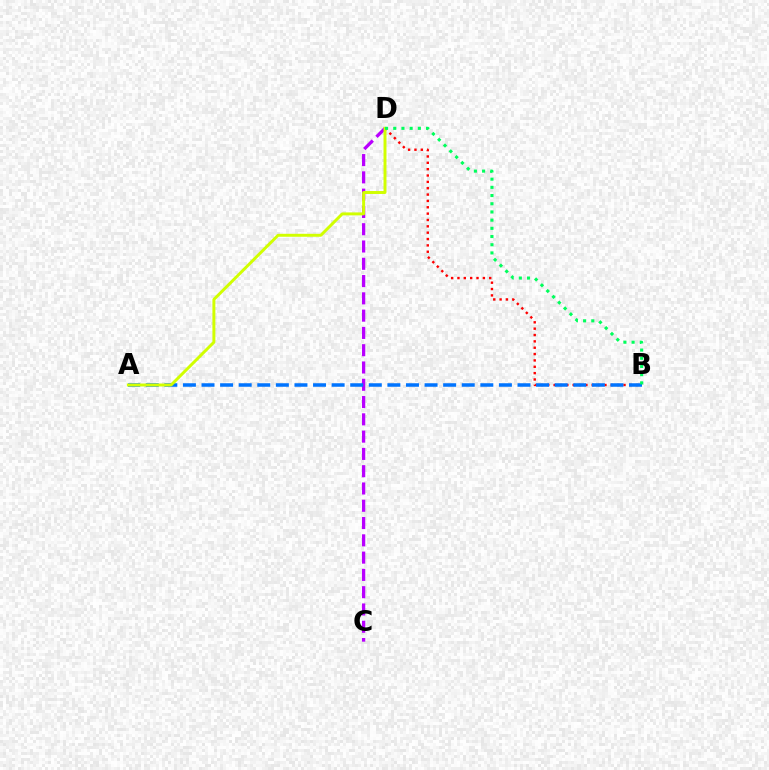{('B', 'D'): [{'color': '#ff0000', 'line_style': 'dotted', 'thickness': 1.73}, {'color': '#00ff5c', 'line_style': 'dotted', 'thickness': 2.23}], ('C', 'D'): [{'color': '#b900ff', 'line_style': 'dashed', 'thickness': 2.35}], ('A', 'B'): [{'color': '#0074ff', 'line_style': 'dashed', 'thickness': 2.53}], ('A', 'D'): [{'color': '#d1ff00', 'line_style': 'solid', 'thickness': 2.12}]}